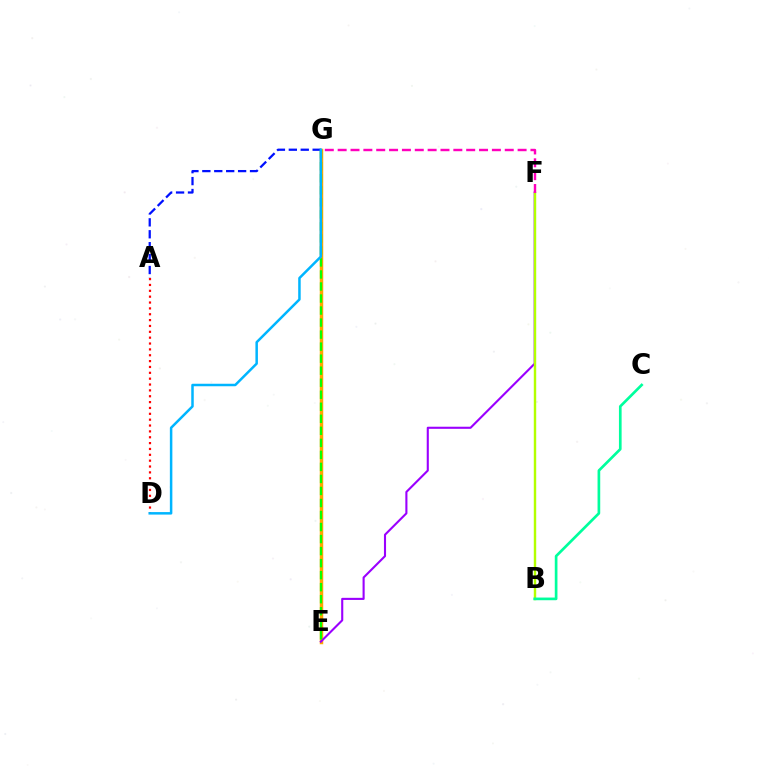{('E', 'G'): [{'color': '#ffa500', 'line_style': 'solid', 'thickness': 2.5}, {'color': '#08ff00', 'line_style': 'dashed', 'thickness': 1.63}], ('A', 'G'): [{'color': '#0010ff', 'line_style': 'dashed', 'thickness': 1.62}], ('E', 'F'): [{'color': '#9b00ff', 'line_style': 'solid', 'thickness': 1.51}], ('B', 'F'): [{'color': '#b3ff00', 'line_style': 'solid', 'thickness': 1.75}], ('B', 'C'): [{'color': '#00ff9d', 'line_style': 'solid', 'thickness': 1.93}], ('A', 'D'): [{'color': '#ff0000', 'line_style': 'dotted', 'thickness': 1.59}], ('F', 'G'): [{'color': '#ff00bd', 'line_style': 'dashed', 'thickness': 1.75}], ('D', 'G'): [{'color': '#00b5ff', 'line_style': 'solid', 'thickness': 1.8}]}